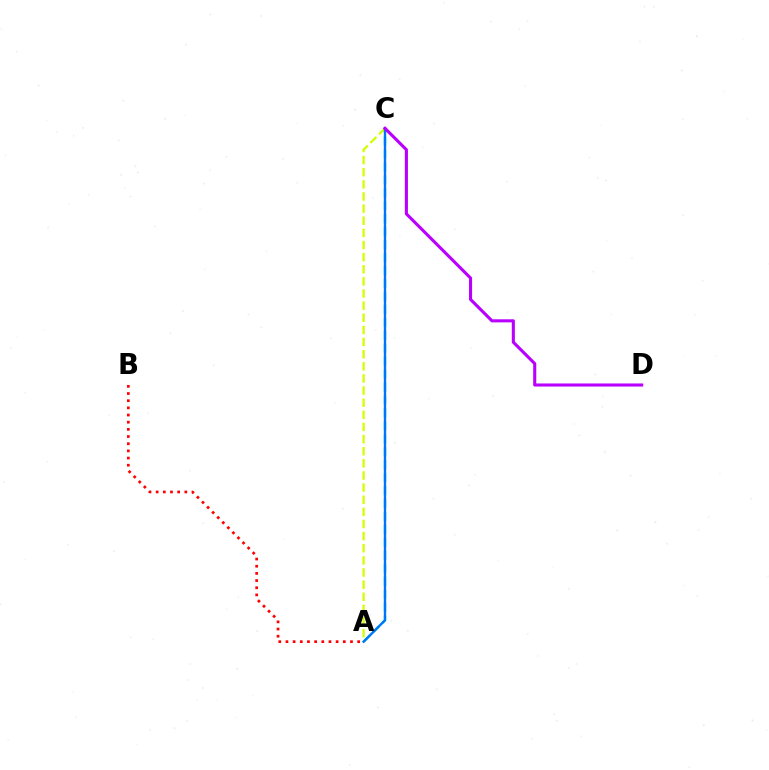{('A', 'C'): [{'color': '#d1ff00', 'line_style': 'dashed', 'thickness': 1.65}, {'color': '#00ff5c', 'line_style': 'dashed', 'thickness': 1.76}, {'color': '#0074ff', 'line_style': 'solid', 'thickness': 1.71}], ('C', 'D'): [{'color': '#b900ff', 'line_style': 'solid', 'thickness': 2.22}], ('A', 'B'): [{'color': '#ff0000', 'line_style': 'dotted', 'thickness': 1.95}]}